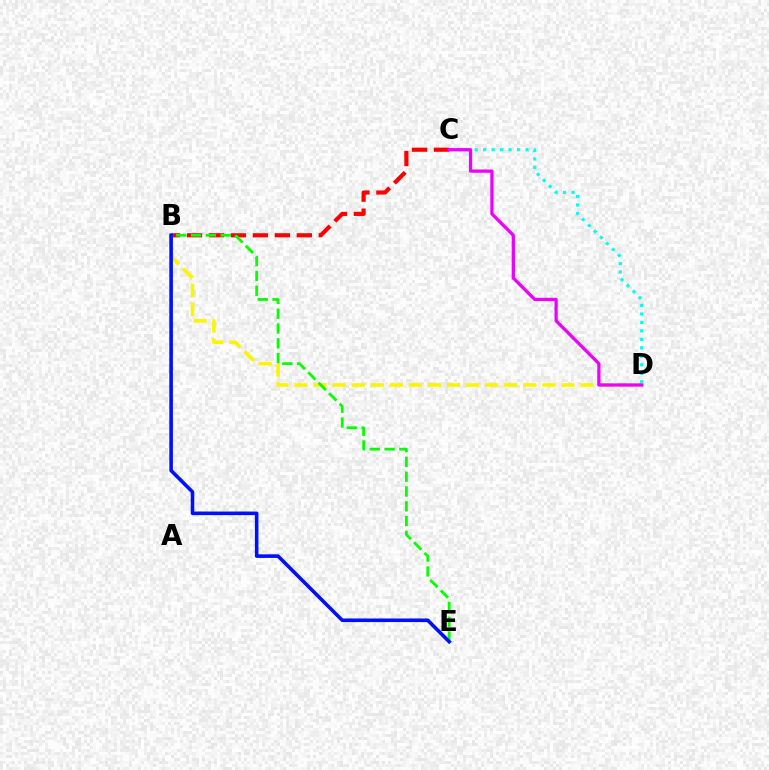{('B', 'C'): [{'color': '#ff0000', 'line_style': 'dashed', 'thickness': 2.98}], ('B', 'D'): [{'color': '#fcf500', 'line_style': 'dashed', 'thickness': 2.59}], ('B', 'E'): [{'color': '#08ff00', 'line_style': 'dashed', 'thickness': 2.01}, {'color': '#0010ff', 'line_style': 'solid', 'thickness': 2.59}], ('C', 'D'): [{'color': '#00fff6', 'line_style': 'dotted', 'thickness': 2.3}, {'color': '#ee00ff', 'line_style': 'solid', 'thickness': 2.36}]}